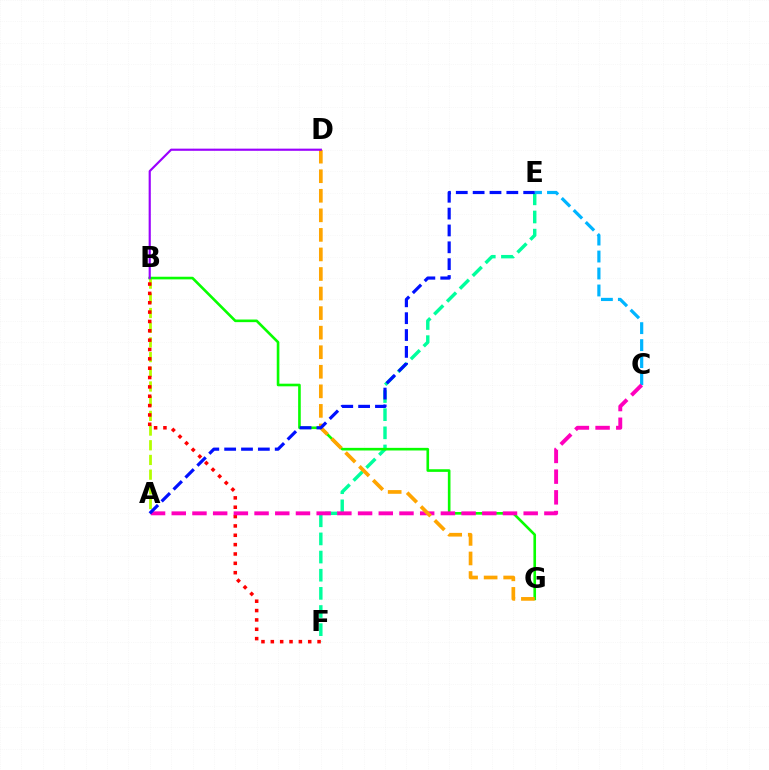{('A', 'B'): [{'color': '#b3ff00', 'line_style': 'dashed', 'thickness': 2.0}], ('E', 'F'): [{'color': '#00ff9d', 'line_style': 'dashed', 'thickness': 2.47}], ('B', 'G'): [{'color': '#08ff00', 'line_style': 'solid', 'thickness': 1.89}], ('B', 'F'): [{'color': '#ff0000', 'line_style': 'dotted', 'thickness': 2.54}], ('C', 'E'): [{'color': '#00b5ff', 'line_style': 'dashed', 'thickness': 2.31}], ('A', 'C'): [{'color': '#ff00bd', 'line_style': 'dashed', 'thickness': 2.81}], ('D', 'G'): [{'color': '#ffa500', 'line_style': 'dashed', 'thickness': 2.66}], ('A', 'E'): [{'color': '#0010ff', 'line_style': 'dashed', 'thickness': 2.29}], ('B', 'D'): [{'color': '#9b00ff', 'line_style': 'solid', 'thickness': 1.56}]}